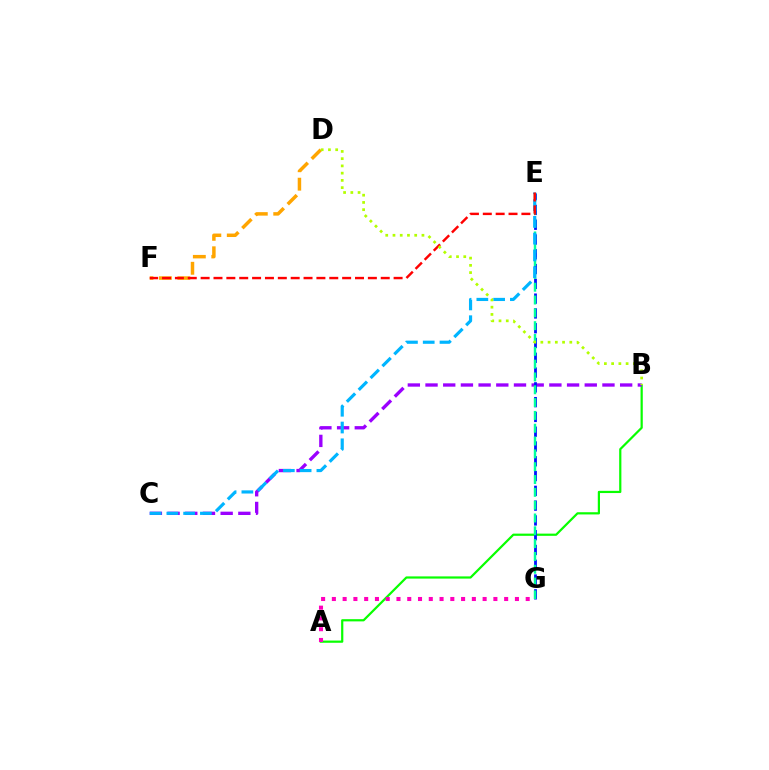{('A', 'B'): [{'color': '#08ff00', 'line_style': 'solid', 'thickness': 1.59}], ('B', 'C'): [{'color': '#9b00ff', 'line_style': 'dashed', 'thickness': 2.4}], ('D', 'F'): [{'color': '#ffa500', 'line_style': 'dashed', 'thickness': 2.51}], ('A', 'G'): [{'color': '#ff00bd', 'line_style': 'dotted', 'thickness': 2.93}], ('E', 'G'): [{'color': '#0010ff', 'line_style': 'dashed', 'thickness': 2.01}, {'color': '#00ff9d', 'line_style': 'dashed', 'thickness': 1.74}], ('C', 'E'): [{'color': '#00b5ff', 'line_style': 'dashed', 'thickness': 2.28}], ('E', 'F'): [{'color': '#ff0000', 'line_style': 'dashed', 'thickness': 1.75}], ('B', 'D'): [{'color': '#b3ff00', 'line_style': 'dotted', 'thickness': 1.97}]}